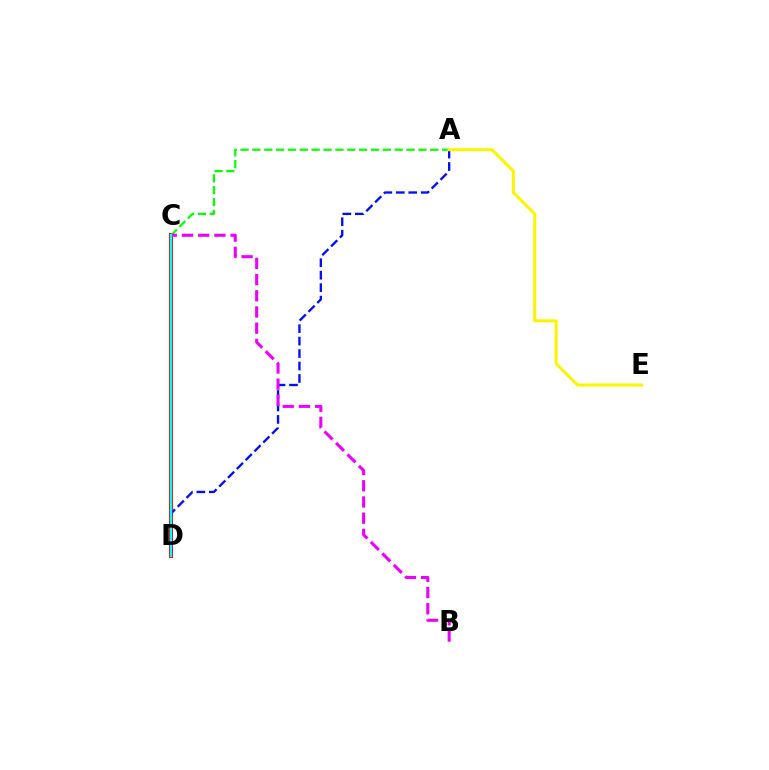{('C', 'D'): [{'color': '#ff0000', 'line_style': 'solid', 'thickness': 2.91}, {'color': '#00fff6', 'line_style': 'solid', 'thickness': 1.64}], ('A', 'D'): [{'color': '#0010ff', 'line_style': 'dashed', 'thickness': 1.69}], ('A', 'C'): [{'color': '#08ff00', 'line_style': 'dashed', 'thickness': 1.61}], ('B', 'C'): [{'color': '#ee00ff', 'line_style': 'dashed', 'thickness': 2.2}], ('A', 'E'): [{'color': '#fcf500', 'line_style': 'solid', 'thickness': 2.18}]}